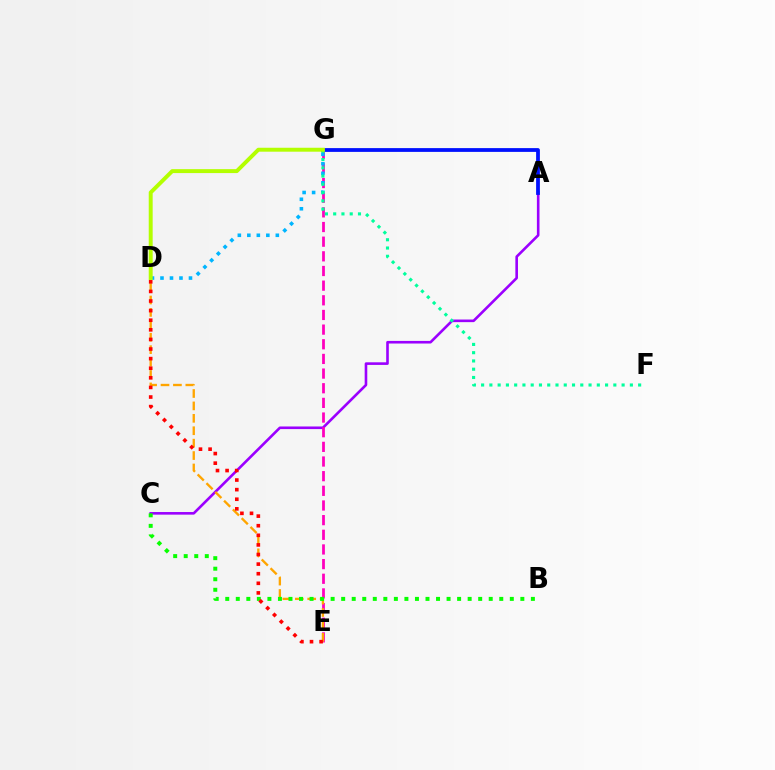{('A', 'C'): [{'color': '#9b00ff', 'line_style': 'solid', 'thickness': 1.88}], ('E', 'G'): [{'color': '#ff00bd', 'line_style': 'dashed', 'thickness': 1.99}], ('A', 'G'): [{'color': '#0010ff', 'line_style': 'solid', 'thickness': 2.72}], ('D', 'E'): [{'color': '#ffa500', 'line_style': 'dashed', 'thickness': 1.69}, {'color': '#ff0000', 'line_style': 'dotted', 'thickness': 2.61}], ('B', 'C'): [{'color': '#08ff00', 'line_style': 'dotted', 'thickness': 2.86}], ('D', 'G'): [{'color': '#00b5ff', 'line_style': 'dotted', 'thickness': 2.58}, {'color': '#b3ff00', 'line_style': 'solid', 'thickness': 2.83}], ('F', 'G'): [{'color': '#00ff9d', 'line_style': 'dotted', 'thickness': 2.25}]}